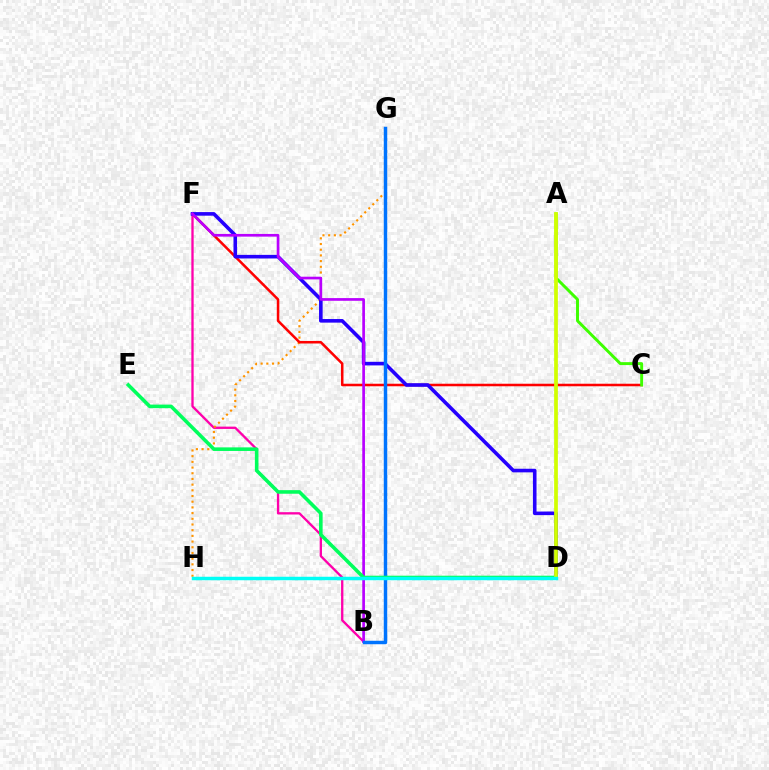{('B', 'F'): [{'color': '#ff00ac', 'line_style': 'solid', 'thickness': 1.67}, {'color': '#b900ff', 'line_style': 'solid', 'thickness': 1.94}], ('G', 'H'): [{'color': '#ff9400', 'line_style': 'dotted', 'thickness': 1.55}], ('C', 'F'): [{'color': '#ff0000', 'line_style': 'solid', 'thickness': 1.83}], ('D', 'F'): [{'color': '#2500ff', 'line_style': 'solid', 'thickness': 2.59}], ('B', 'G'): [{'color': '#0074ff', 'line_style': 'solid', 'thickness': 2.48}], ('D', 'E'): [{'color': '#00ff5c', 'line_style': 'solid', 'thickness': 2.58}], ('A', 'C'): [{'color': '#3dff00', 'line_style': 'solid', 'thickness': 2.12}], ('A', 'D'): [{'color': '#d1ff00', 'line_style': 'solid', 'thickness': 2.68}], ('D', 'H'): [{'color': '#00fff6', 'line_style': 'solid', 'thickness': 2.5}]}